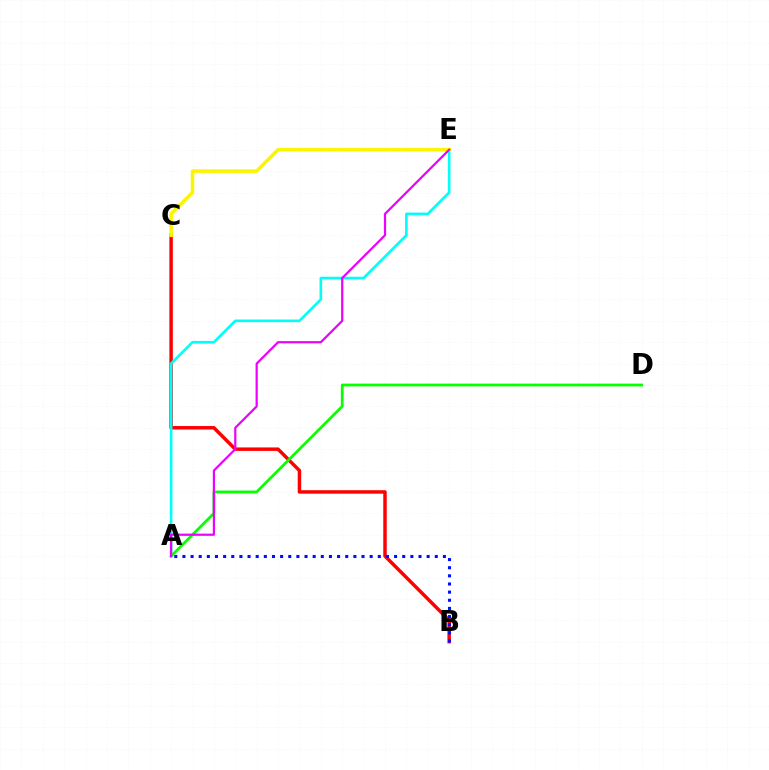{('B', 'C'): [{'color': '#ff0000', 'line_style': 'solid', 'thickness': 2.5}], ('A', 'E'): [{'color': '#00fff6', 'line_style': 'solid', 'thickness': 1.9}, {'color': '#ee00ff', 'line_style': 'solid', 'thickness': 1.59}], ('A', 'D'): [{'color': '#08ff00', 'line_style': 'solid', 'thickness': 1.99}], ('A', 'B'): [{'color': '#0010ff', 'line_style': 'dotted', 'thickness': 2.21}], ('C', 'E'): [{'color': '#fcf500', 'line_style': 'solid', 'thickness': 2.54}]}